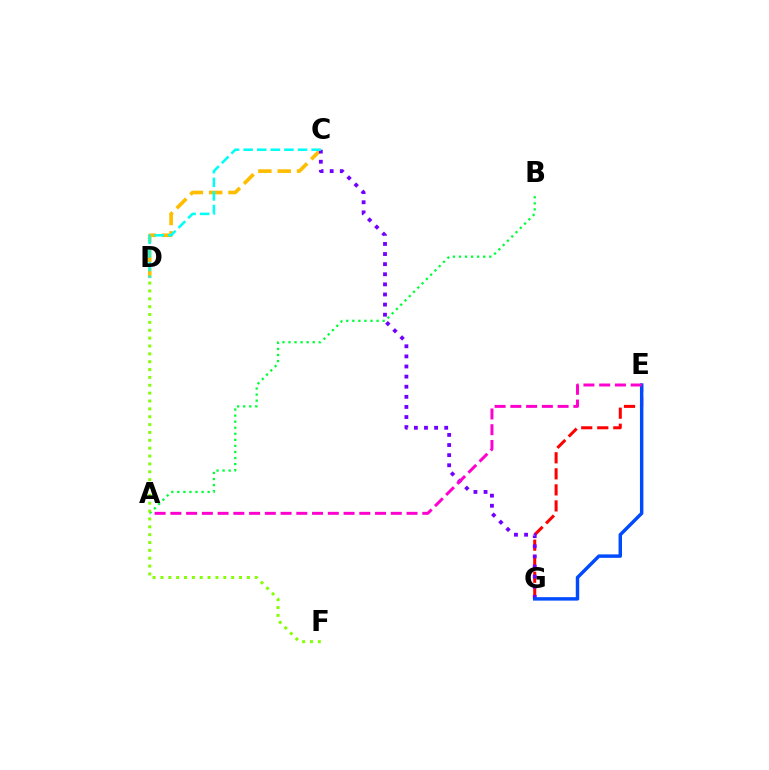{('E', 'G'): [{'color': '#ff0000', 'line_style': 'dashed', 'thickness': 2.18}, {'color': '#004bff', 'line_style': 'solid', 'thickness': 2.48}], ('C', 'D'): [{'color': '#ffbd00', 'line_style': 'dashed', 'thickness': 2.63}, {'color': '#00fff6', 'line_style': 'dashed', 'thickness': 1.85}], ('C', 'G'): [{'color': '#7200ff', 'line_style': 'dotted', 'thickness': 2.75}], ('A', 'B'): [{'color': '#00ff39', 'line_style': 'dotted', 'thickness': 1.65}], ('D', 'F'): [{'color': '#84ff00', 'line_style': 'dotted', 'thickness': 2.14}], ('A', 'E'): [{'color': '#ff00cf', 'line_style': 'dashed', 'thickness': 2.14}]}